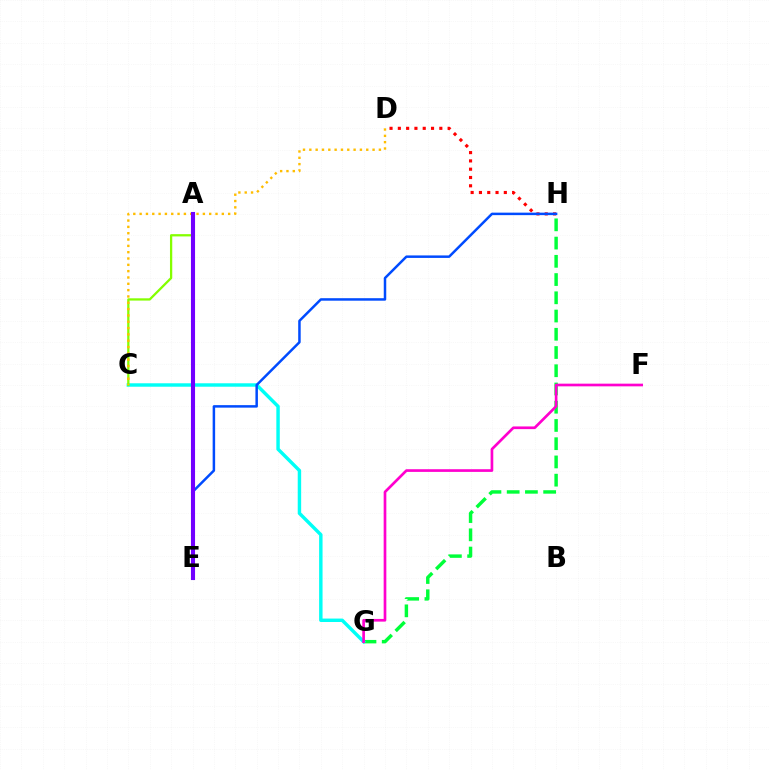{('D', 'H'): [{'color': '#ff0000', 'line_style': 'dotted', 'thickness': 2.25}], ('G', 'H'): [{'color': '#00ff39', 'line_style': 'dashed', 'thickness': 2.48}], ('C', 'G'): [{'color': '#00fff6', 'line_style': 'solid', 'thickness': 2.47}], ('A', 'C'): [{'color': '#84ff00', 'line_style': 'solid', 'thickness': 1.64}], ('E', 'H'): [{'color': '#004bff', 'line_style': 'solid', 'thickness': 1.8}], ('C', 'D'): [{'color': '#ffbd00', 'line_style': 'dotted', 'thickness': 1.72}], ('A', 'E'): [{'color': '#7200ff', 'line_style': 'solid', 'thickness': 2.95}], ('F', 'G'): [{'color': '#ff00cf', 'line_style': 'solid', 'thickness': 1.93}]}